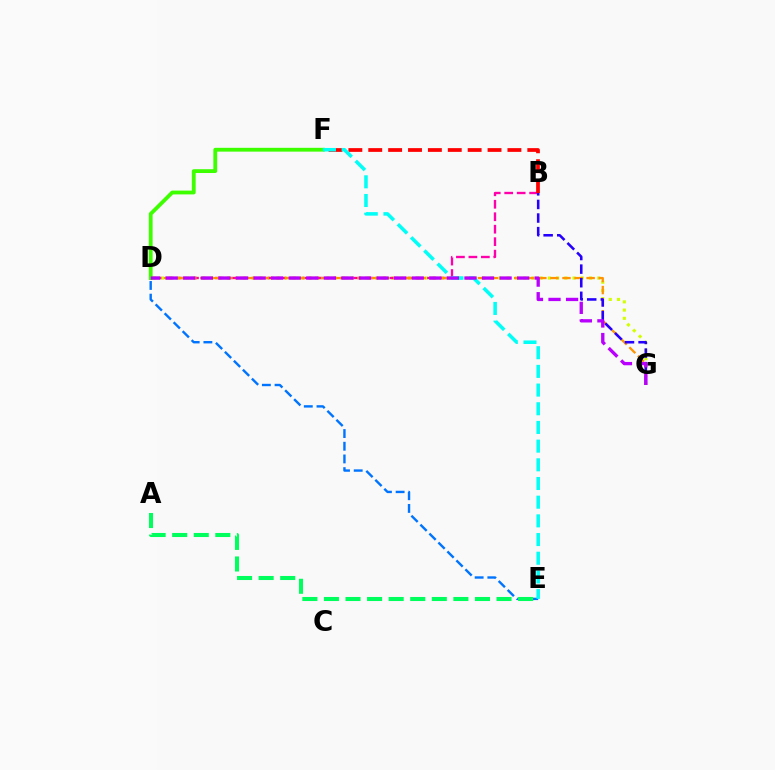{('D', 'E'): [{'color': '#0074ff', 'line_style': 'dashed', 'thickness': 1.72}], ('D', 'G'): [{'color': '#d1ff00', 'line_style': 'dotted', 'thickness': 2.24}, {'color': '#ff9400', 'line_style': 'dashed', 'thickness': 1.64}, {'color': '#b900ff', 'line_style': 'dashed', 'thickness': 2.39}], ('B', 'D'): [{'color': '#ff00ac', 'line_style': 'dashed', 'thickness': 1.69}], ('D', 'F'): [{'color': '#3dff00', 'line_style': 'solid', 'thickness': 2.74}], ('A', 'E'): [{'color': '#00ff5c', 'line_style': 'dashed', 'thickness': 2.93}], ('B', 'G'): [{'color': '#2500ff', 'line_style': 'dashed', 'thickness': 1.85}], ('B', 'F'): [{'color': '#ff0000', 'line_style': 'dashed', 'thickness': 2.7}], ('E', 'F'): [{'color': '#00fff6', 'line_style': 'dashed', 'thickness': 2.54}]}